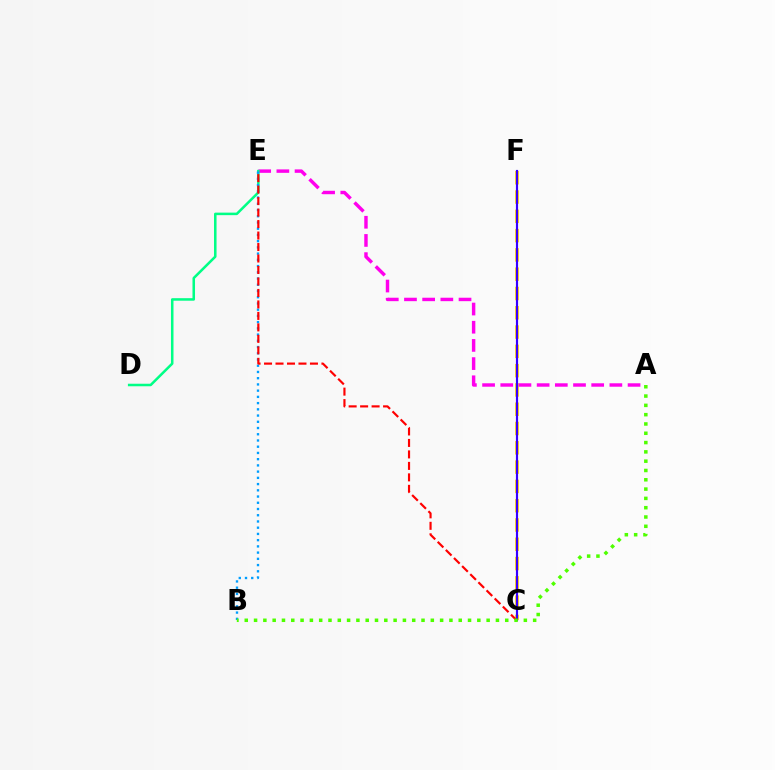{('C', 'F'): [{'color': '#ffd500', 'line_style': 'dashed', 'thickness': 2.62}, {'color': '#3700ff', 'line_style': 'solid', 'thickness': 1.56}], ('A', 'E'): [{'color': '#ff00ed', 'line_style': 'dashed', 'thickness': 2.47}], ('D', 'E'): [{'color': '#00ff86', 'line_style': 'solid', 'thickness': 1.82}], ('B', 'E'): [{'color': '#009eff', 'line_style': 'dotted', 'thickness': 1.69}], ('C', 'E'): [{'color': '#ff0000', 'line_style': 'dashed', 'thickness': 1.56}], ('A', 'B'): [{'color': '#4fff00', 'line_style': 'dotted', 'thickness': 2.53}]}